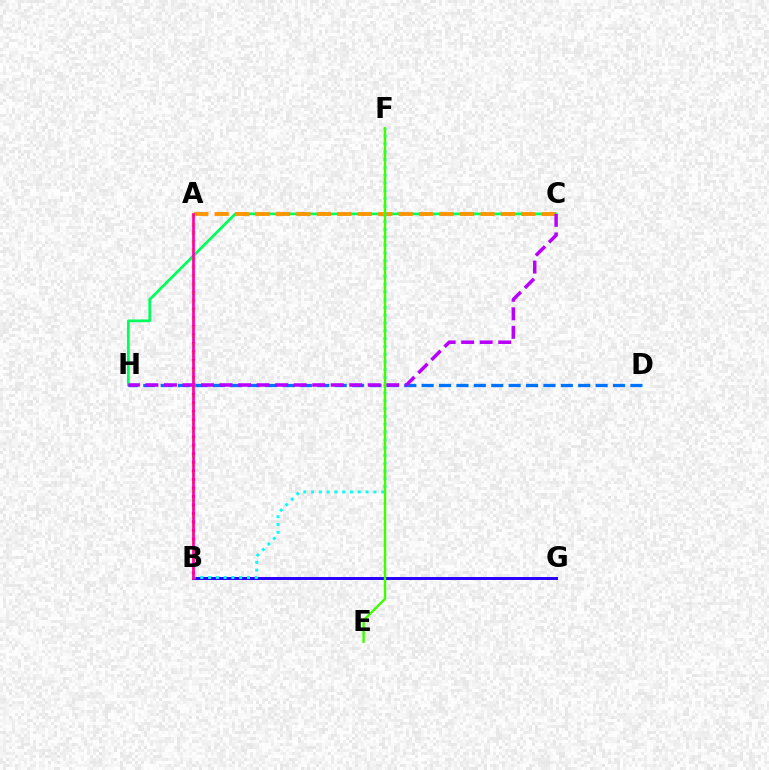{('C', 'H'): [{'color': '#00ff5c', 'line_style': 'solid', 'thickness': 1.97}, {'color': '#b900ff', 'line_style': 'dashed', 'thickness': 2.52}], ('D', 'H'): [{'color': '#0074ff', 'line_style': 'dashed', 'thickness': 2.36}], ('A', 'C'): [{'color': '#ff9400', 'line_style': 'dashed', 'thickness': 2.78}], ('A', 'B'): [{'color': '#ff0000', 'line_style': 'dotted', 'thickness': 2.31}, {'color': '#d1ff00', 'line_style': 'dotted', 'thickness': 2.34}, {'color': '#ff00ac', 'line_style': 'solid', 'thickness': 1.94}], ('B', 'G'): [{'color': '#2500ff', 'line_style': 'solid', 'thickness': 2.12}], ('B', 'F'): [{'color': '#00fff6', 'line_style': 'dotted', 'thickness': 2.12}], ('E', 'F'): [{'color': '#3dff00', 'line_style': 'solid', 'thickness': 1.73}]}